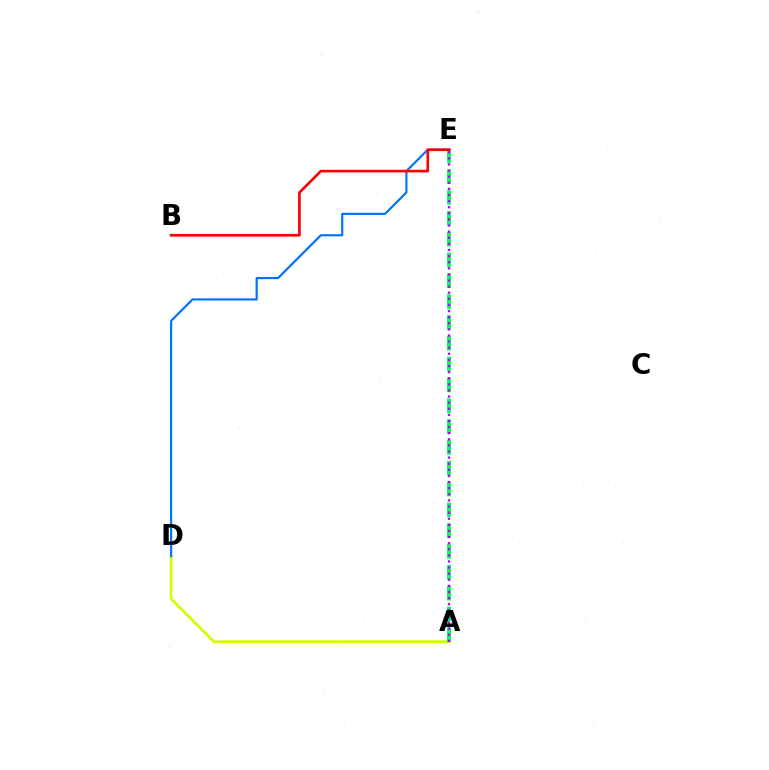{('A', 'D'): [{'color': '#d1ff00', 'line_style': 'solid', 'thickness': 1.99}], ('A', 'E'): [{'color': '#00ff5c', 'line_style': 'dashed', 'thickness': 2.83}, {'color': '#b900ff', 'line_style': 'dotted', 'thickness': 1.66}], ('D', 'E'): [{'color': '#0074ff', 'line_style': 'solid', 'thickness': 1.57}], ('B', 'E'): [{'color': '#ff0000', 'line_style': 'solid', 'thickness': 1.92}]}